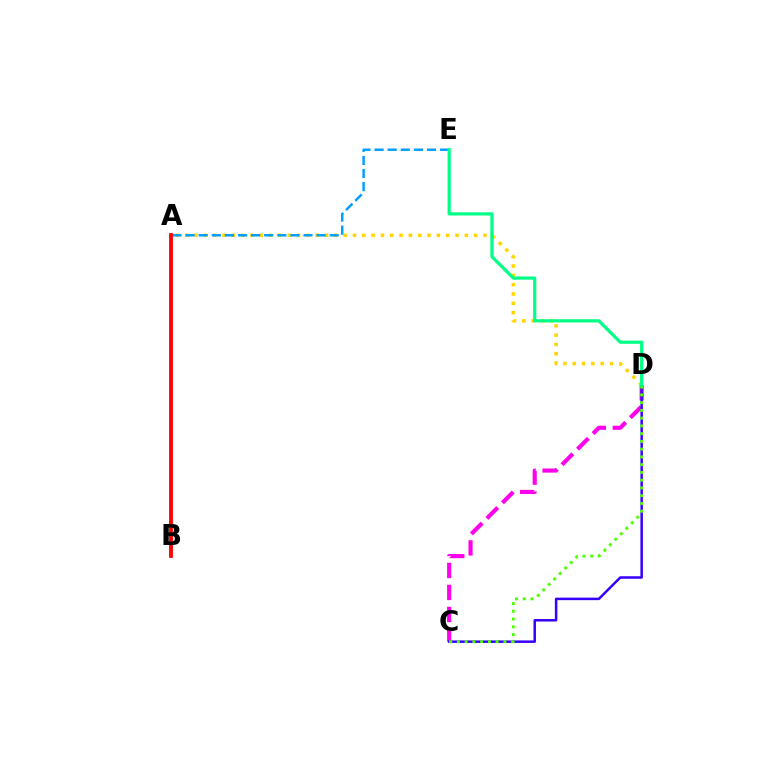{('A', 'D'): [{'color': '#ffd500', 'line_style': 'dotted', 'thickness': 2.53}], ('C', 'D'): [{'color': '#ff00ed', 'line_style': 'dashed', 'thickness': 2.99}, {'color': '#3700ff', 'line_style': 'solid', 'thickness': 1.8}, {'color': '#4fff00', 'line_style': 'dotted', 'thickness': 2.11}], ('A', 'E'): [{'color': '#009eff', 'line_style': 'dashed', 'thickness': 1.78}], ('A', 'B'): [{'color': '#ff0000', 'line_style': 'solid', 'thickness': 2.75}], ('D', 'E'): [{'color': '#00ff86', 'line_style': 'solid', 'thickness': 2.31}]}